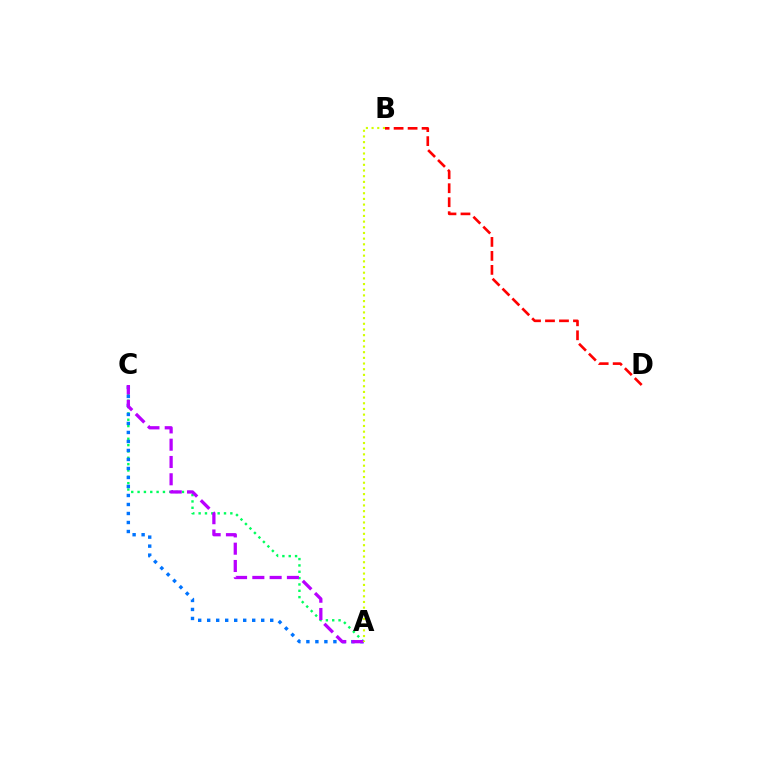{('B', 'D'): [{'color': '#ff0000', 'line_style': 'dashed', 'thickness': 1.9}], ('A', 'C'): [{'color': '#00ff5c', 'line_style': 'dotted', 'thickness': 1.72}, {'color': '#0074ff', 'line_style': 'dotted', 'thickness': 2.45}, {'color': '#b900ff', 'line_style': 'dashed', 'thickness': 2.35}], ('A', 'B'): [{'color': '#d1ff00', 'line_style': 'dotted', 'thickness': 1.54}]}